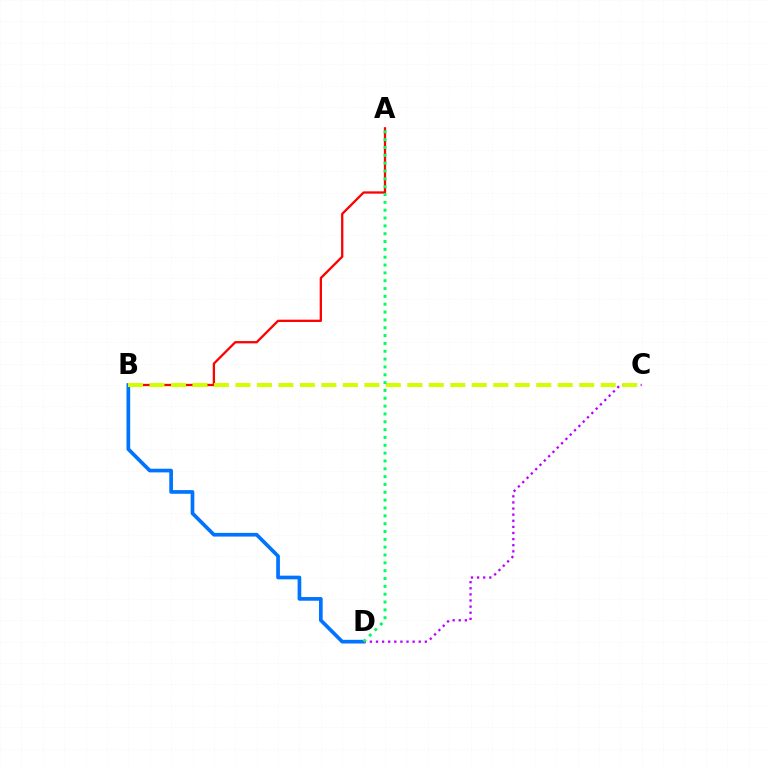{('A', 'B'): [{'color': '#ff0000', 'line_style': 'solid', 'thickness': 1.65}], ('B', 'D'): [{'color': '#0074ff', 'line_style': 'solid', 'thickness': 2.65}], ('C', 'D'): [{'color': '#b900ff', 'line_style': 'dotted', 'thickness': 1.66}], ('B', 'C'): [{'color': '#d1ff00', 'line_style': 'dashed', 'thickness': 2.92}], ('A', 'D'): [{'color': '#00ff5c', 'line_style': 'dotted', 'thickness': 2.13}]}